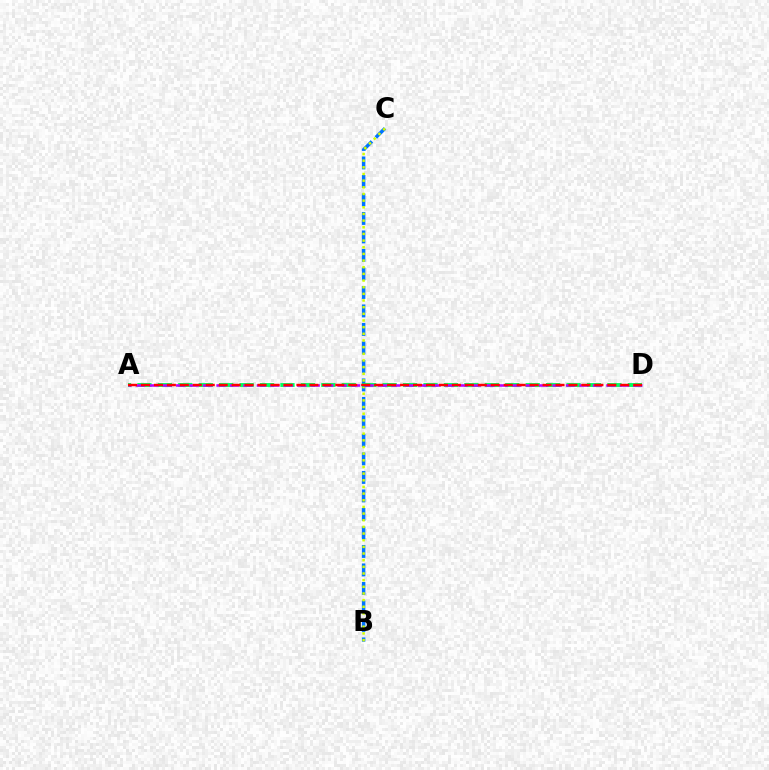{('B', 'C'): [{'color': '#0074ff', 'line_style': 'dashed', 'thickness': 2.51}, {'color': '#d1ff00', 'line_style': 'dotted', 'thickness': 1.81}], ('A', 'D'): [{'color': '#00ff5c', 'line_style': 'dashed', 'thickness': 2.78}, {'color': '#b900ff', 'line_style': 'dashed', 'thickness': 1.83}, {'color': '#ff0000', 'line_style': 'dashed', 'thickness': 1.76}]}